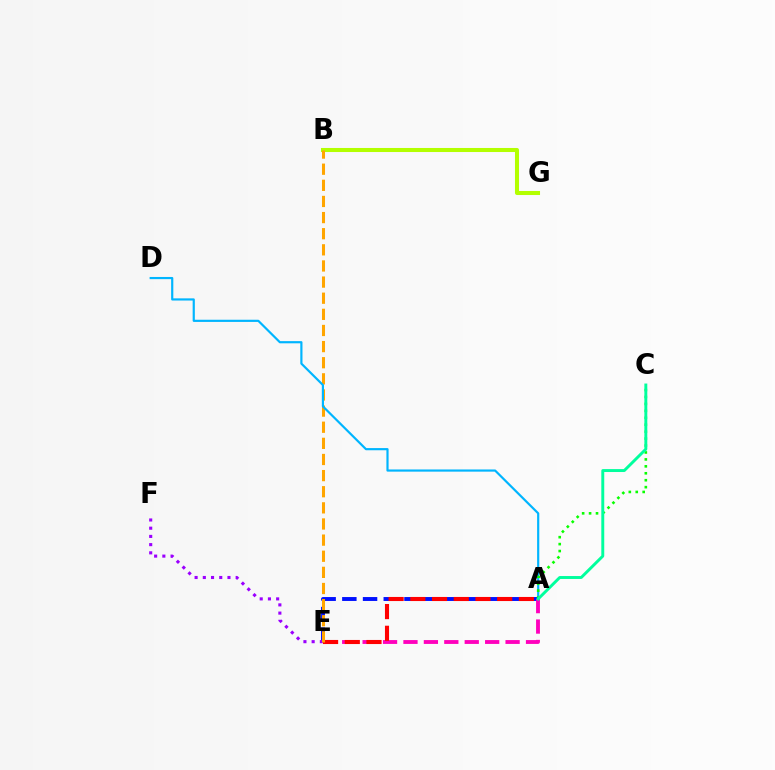{('A', 'E'): [{'color': '#0010ff', 'line_style': 'dashed', 'thickness': 2.81}, {'color': '#ff00bd', 'line_style': 'dashed', 'thickness': 2.77}, {'color': '#ff0000', 'line_style': 'dashed', 'thickness': 2.95}], ('E', 'F'): [{'color': '#9b00ff', 'line_style': 'dotted', 'thickness': 2.23}], ('B', 'G'): [{'color': '#b3ff00', 'line_style': 'solid', 'thickness': 2.92}], ('B', 'E'): [{'color': '#ffa500', 'line_style': 'dashed', 'thickness': 2.19}], ('A', 'D'): [{'color': '#00b5ff', 'line_style': 'solid', 'thickness': 1.57}], ('A', 'C'): [{'color': '#08ff00', 'line_style': 'dotted', 'thickness': 1.88}, {'color': '#00ff9d', 'line_style': 'solid', 'thickness': 2.11}]}